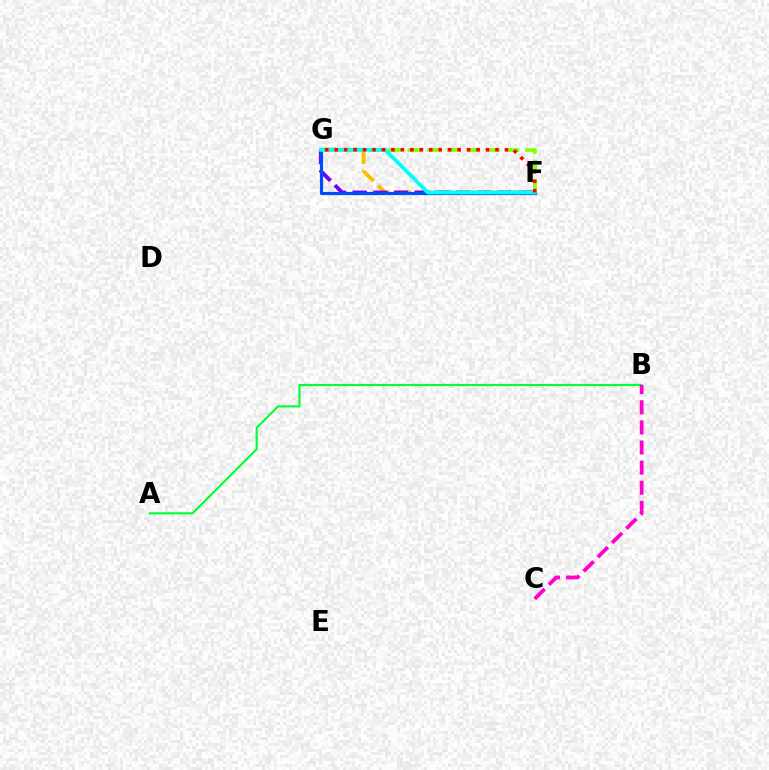{('A', 'B'): [{'color': '#00ff39', 'line_style': 'solid', 'thickness': 1.55}], ('F', 'G'): [{'color': '#ffbd00', 'line_style': 'dashed', 'thickness': 2.87}, {'color': '#7200ff', 'line_style': 'dashed', 'thickness': 2.8}, {'color': '#004bff', 'line_style': 'solid', 'thickness': 2.28}, {'color': '#84ff00', 'line_style': 'dashed', 'thickness': 2.66}, {'color': '#00fff6', 'line_style': 'solid', 'thickness': 2.7}, {'color': '#ff0000', 'line_style': 'dotted', 'thickness': 2.57}], ('B', 'C'): [{'color': '#ff00cf', 'line_style': 'dashed', 'thickness': 2.73}]}